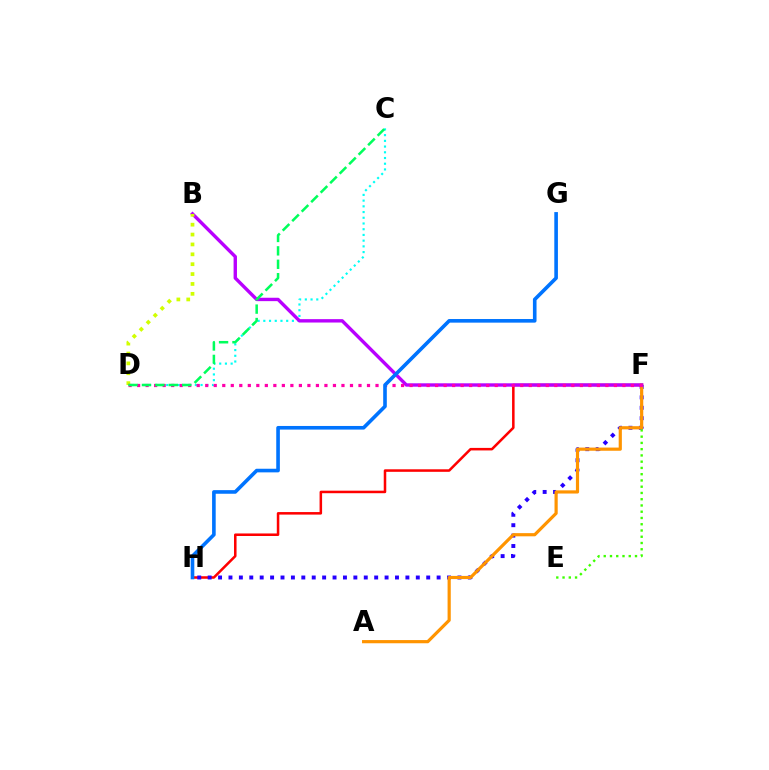{('F', 'H'): [{'color': '#ff0000', 'line_style': 'solid', 'thickness': 1.82}, {'color': '#2500ff', 'line_style': 'dotted', 'thickness': 2.83}], ('E', 'F'): [{'color': '#3dff00', 'line_style': 'dotted', 'thickness': 1.7}], ('C', 'D'): [{'color': '#00fff6', 'line_style': 'dotted', 'thickness': 1.55}, {'color': '#00ff5c', 'line_style': 'dashed', 'thickness': 1.82}], ('A', 'F'): [{'color': '#ff9400', 'line_style': 'solid', 'thickness': 2.29}], ('B', 'F'): [{'color': '#b900ff', 'line_style': 'solid', 'thickness': 2.44}], ('B', 'D'): [{'color': '#d1ff00', 'line_style': 'dotted', 'thickness': 2.68}], ('D', 'F'): [{'color': '#ff00ac', 'line_style': 'dotted', 'thickness': 2.31}], ('G', 'H'): [{'color': '#0074ff', 'line_style': 'solid', 'thickness': 2.6}]}